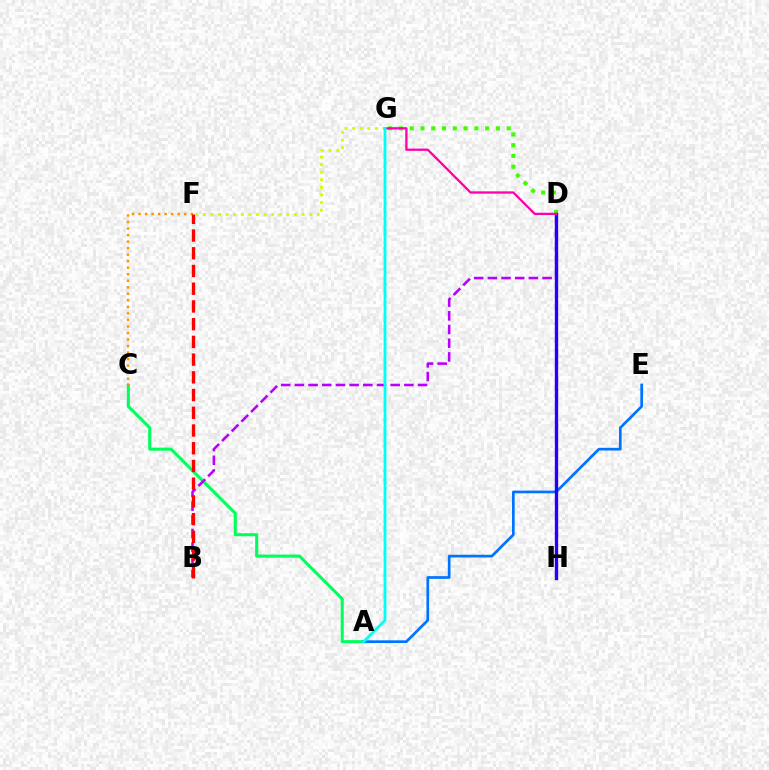{('A', 'C'): [{'color': '#00ff5c', 'line_style': 'solid', 'thickness': 2.21}], ('D', 'G'): [{'color': '#3dff00', 'line_style': 'dotted', 'thickness': 2.93}, {'color': '#ff00ac', 'line_style': 'solid', 'thickness': 1.65}], ('A', 'E'): [{'color': '#0074ff', 'line_style': 'solid', 'thickness': 1.94}], ('B', 'D'): [{'color': '#b900ff', 'line_style': 'dashed', 'thickness': 1.86}], ('C', 'F'): [{'color': '#ff9400', 'line_style': 'dotted', 'thickness': 1.77}], ('D', 'H'): [{'color': '#2500ff', 'line_style': 'solid', 'thickness': 2.4}], ('B', 'F'): [{'color': '#ff0000', 'line_style': 'dashed', 'thickness': 2.41}], ('F', 'G'): [{'color': '#d1ff00', 'line_style': 'dotted', 'thickness': 2.06}], ('A', 'G'): [{'color': '#00fff6', 'line_style': 'solid', 'thickness': 2.03}]}